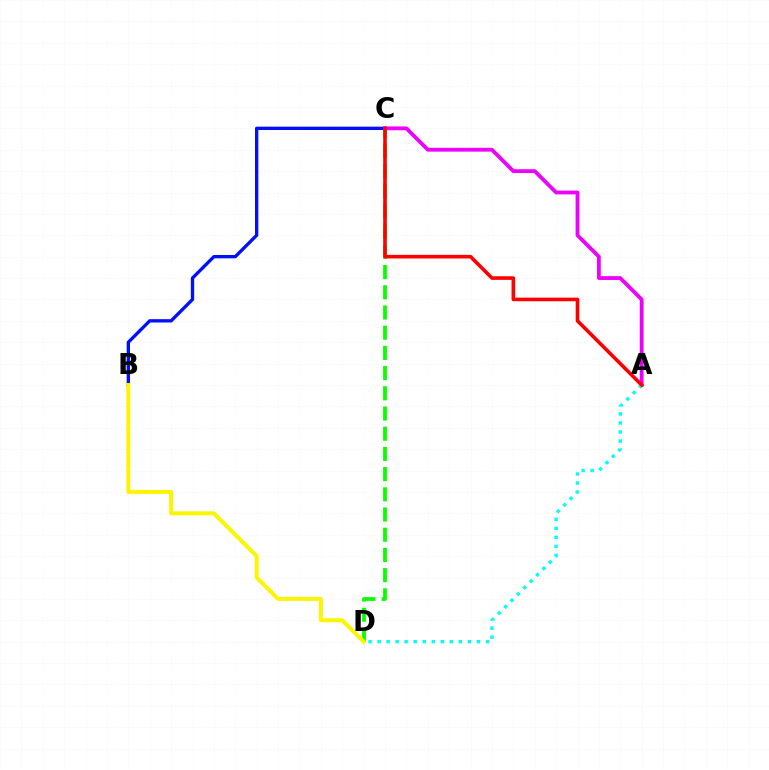{('C', 'D'): [{'color': '#08ff00', 'line_style': 'dashed', 'thickness': 2.74}], ('B', 'C'): [{'color': '#0010ff', 'line_style': 'solid', 'thickness': 2.4}], ('A', 'C'): [{'color': '#ee00ff', 'line_style': 'solid', 'thickness': 2.73}, {'color': '#ff0000', 'line_style': 'solid', 'thickness': 2.6}], ('A', 'D'): [{'color': '#00fff6', 'line_style': 'dotted', 'thickness': 2.45}], ('B', 'D'): [{'color': '#fcf500', 'line_style': 'solid', 'thickness': 2.86}]}